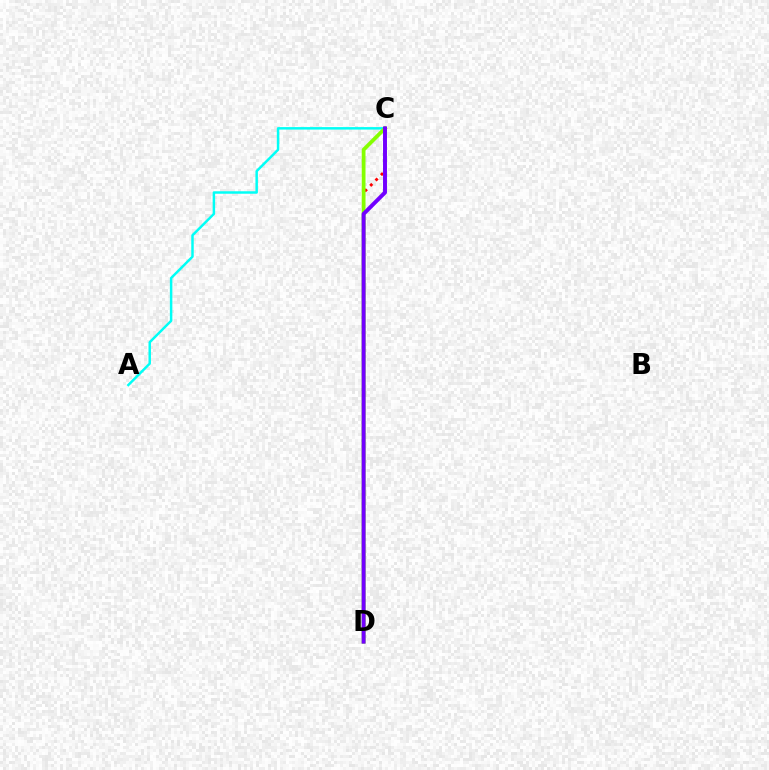{('C', 'D'): [{'color': '#ff0000', 'line_style': 'dotted', 'thickness': 2.07}, {'color': '#84ff00', 'line_style': 'solid', 'thickness': 2.71}, {'color': '#7200ff', 'line_style': 'solid', 'thickness': 2.84}], ('A', 'C'): [{'color': '#00fff6', 'line_style': 'solid', 'thickness': 1.78}]}